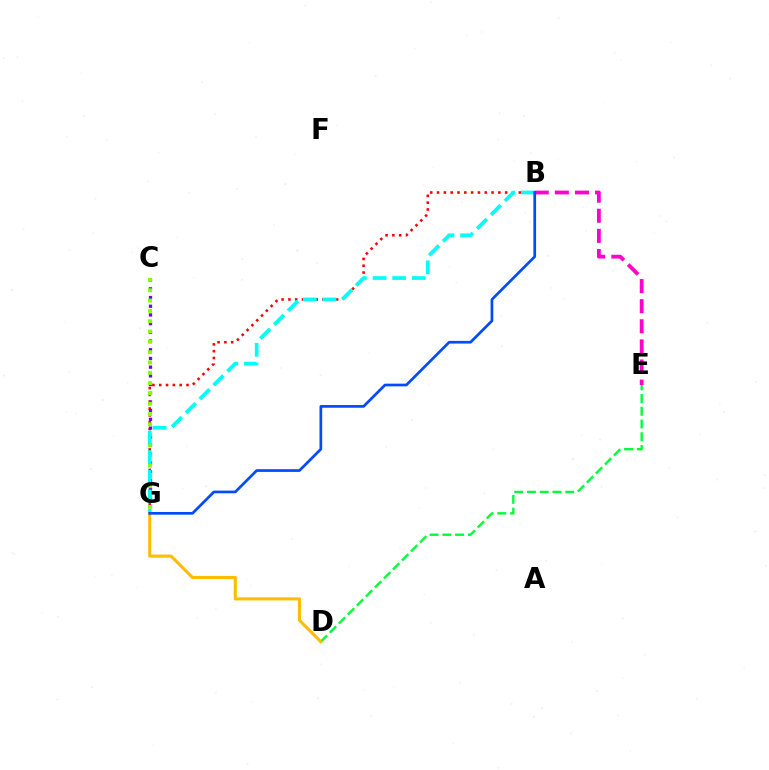{('B', 'G'): [{'color': '#ff0000', 'line_style': 'dotted', 'thickness': 1.85}, {'color': '#00fff6', 'line_style': 'dashed', 'thickness': 2.67}, {'color': '#004bff', 'line_style': 'solid', 'thickness': 1.95}], ('C', 'G'): [{'color': '#7200ff', 'line_style': 'dotted', 'thickness': 2.36}, {'color': '#84ff00', 'line_style': 'dotted', 'thickness': 2.8}], ('D', 'E'): [{'color': '#00ff39', 'line_style': 'dashed', 'thickness': 1.73}], ('B', 'E'): [{'color': '#ff00cf', 'line_style': 'dashed', 'thickness': 2.73}], ('D', 'G'): [{'color': '#ffbd00', 'line_style': 'solid', 'thickness': 2.23}]}